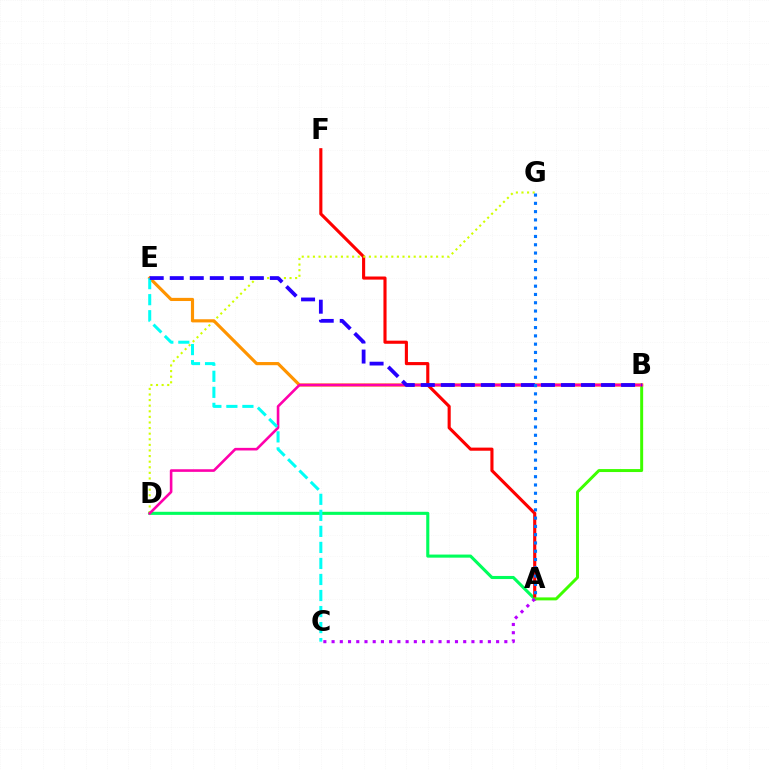{('A', 'D'): [{'color': '#00ff5c', 'line_style': 'solid', 'thickness': 2.23}], ('A', 'F'): [{'color': '#ff0000', 'line_style': 'solid', 'thickness': 2.24}], ('A', 'B'): [{'color': '#3dff00', 'line_style': 'solid', 'thickness': 2.14}], ('D', 'G'): [{'color': '#d1ff00', 'line_style': 'dotted', 'thickness': 1.52}], ('B', 'E'): [{'color': '#ff9400', 'line_style': 'solid', 'thickness': 2.27}, {'color': '#2500ff', 'line_style': 'dashed', 'thickness': 2.72}], ('B', 'D'): [{'color': '#ff00ac', 'line_style': 'solid', 'thickness': 1.88}], ('C', 'E'): [{'color': '#00fff6', 'line_style': 'dashed', 'thickness': 2.18}], ('A', 'C'): [{'color': '#b900ff', 'line_style': 'dotted', 'thickness': 2.24}], ('A', 'G'): [{'color': '#0074ff', 'line_style': 'dotted', 'thickness': 2.25}]}